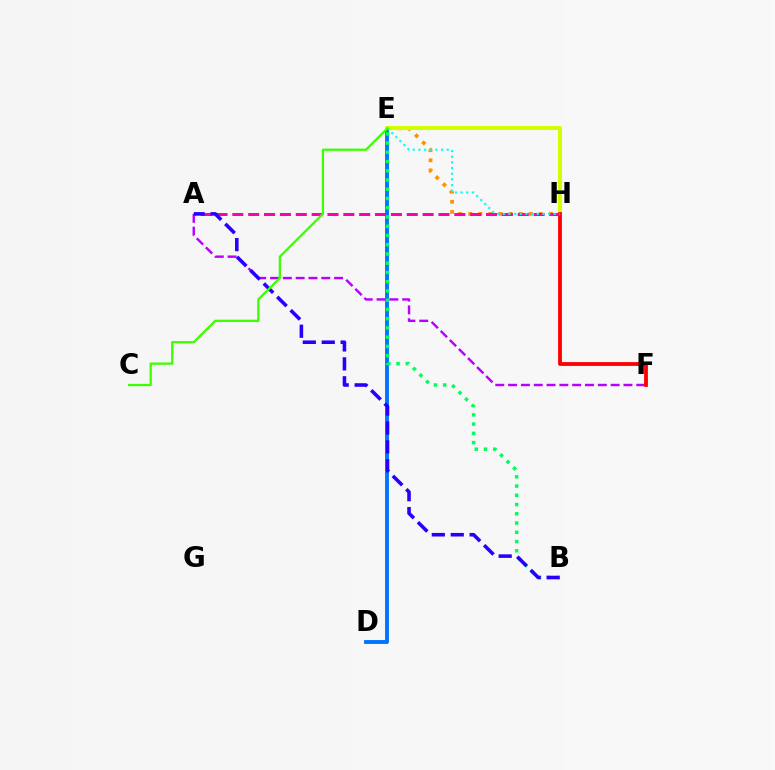{('E', 'H'): [{'color': '#ff9400', 'line_style': 'dotted', 'thickness': 2.74}, {'color': '#d1ff00', 'line_style': 'solid', 'thickness': 2.91}, {'color': '#00fff6', 'line_style': 'dotted', 'thickness': 1.54}], ('D', 'E'): [{'color': '#0074ff', 'line_style': 'solid', 'thickness': 2.79}], ('B', 'E'): [{'color': '#00ff5c', 'line_style': 'dotted', 'thickness': 2.51}], ('A', 'F'): [{'color': '#b900ff', 'line_style': 'dashed', 'thickness': 1.74}], ('F', 'H'): [{'color': '#ff0000', 'line_style': 'solid', 'thickness': 2.73}], ('A', 'H'): [{'color': '#ff00ac', 'line_style': 'dashed', 'thickness': 2.15}], ('A', 'B'): [{'color': '#2500ff', 'line_style': 'dashed', 'thickness': 2.57}], ('C', 'E'): [{'color': '#3dff00', 'line_style': 'solid', 'thickness': 1.64}]}